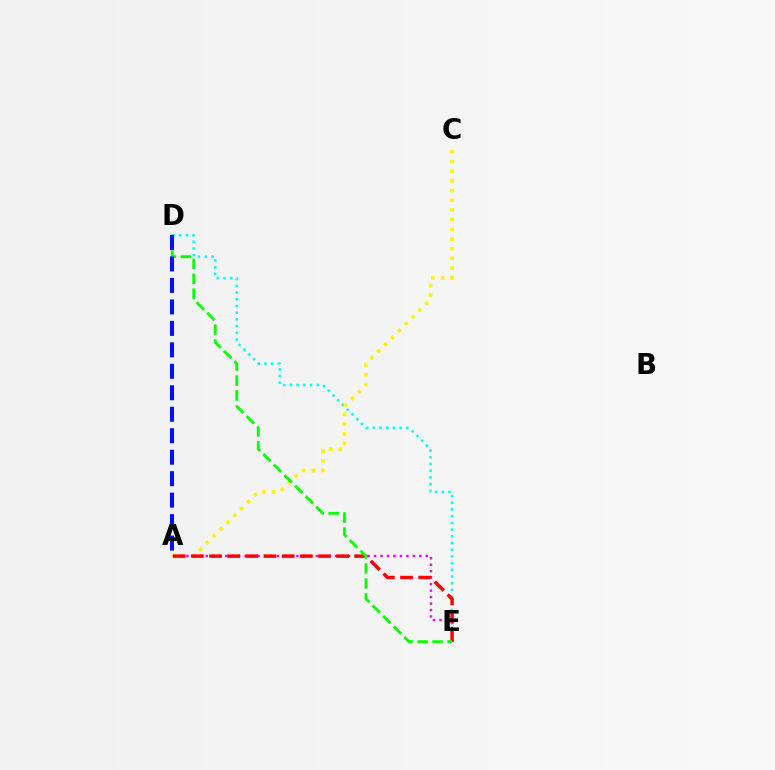{('D', 'E'): [{'color': '#00fff6', 'line_style': 'dotted', 'thickness': 1.82}, {'color': '#08ff00', 'line_style': 'dashed', 'thickness': 2.03}], ('A', 'C'): [{'color': '#fcf500', 'line_style': 'dotted', 'thickness': 2.63}], ('A', 'E'): [{'color': '#ee00ff', 'line_style': 'dotted', 'thickness': 1.76}, {'color': '#ff0000', 'line_style': 'dashed', 'thickness': 2.47}], ('A', 'D'): [{'color': '#0010ff', 'line_style': 'dashed', 'thickness': 2.92}]}